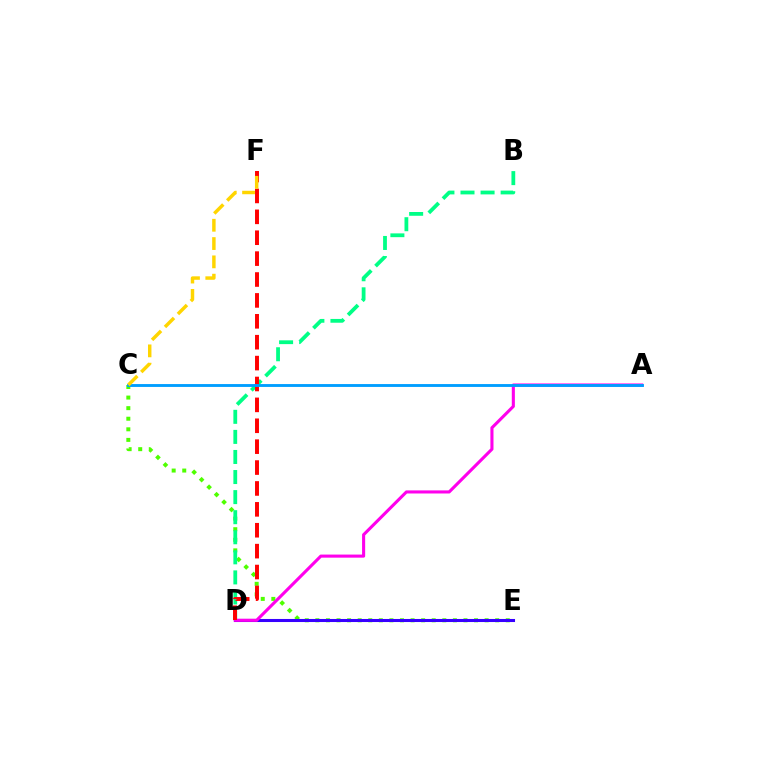{('C', 'E'): [{'color': '#4fff00', 'line_style': 'dotted', 'thickness': 2.87}], ('B', 'D'): [{'color': '#00ff86', 'line_style': 'dashed', 'thickness': 2.73}], ('D', 'E'): [{'color': '#3700ff', 'line_style': 'solid', 'thickness': 2.21}], ('A', 'D'): [{'color': '#ff00ed', 'line_style': 'solid', 'thickness': 2.23}], ('D', 'F'): [{'color': '#ff0000', 'line_style': 'dashed', 'thickness': 2.84}], ('A', 'C'): [{'color': '#009eff', 'line_style': 'solid', 'thickness': 2.07}], ('C', 'F'): [{'color': '#ffd500', 'line_style': 'dashed', 'thickness': 2.49}]}